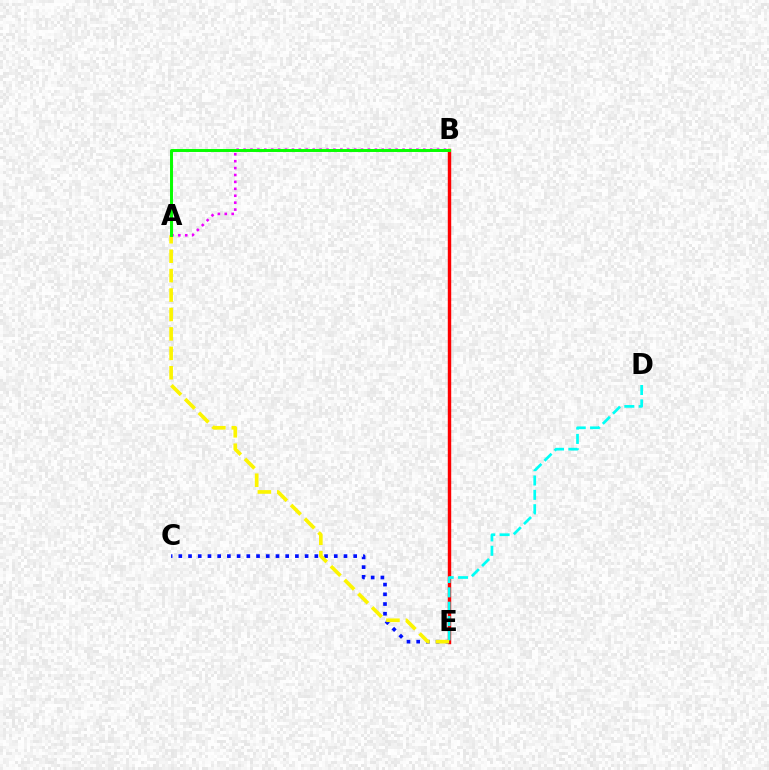{('B', 'E'): [{'color': '#ff0000', 'line_style': 'solid', 'thickness': 2.47}], ('C', 'E'): [{'color': '#0010ff', 'line_style': 'dotted', 'thickness': 2.64}], ('D', 'E'): [{'color': '#00fff6', 'line_style': 'dashed', 'thickness': 1.95}], ('A', 'B'): [{'color': '#ee00ff', 'line_style': 'dotted', 'thickness': 1.88}, {'color': '#08ff00', 'line_style': 'solid', 'thickness': 2.13}], ('A', 'E'): [{'color': '#fcf500', 'line_style': 'dashed', 'thickness': 2.64}]}